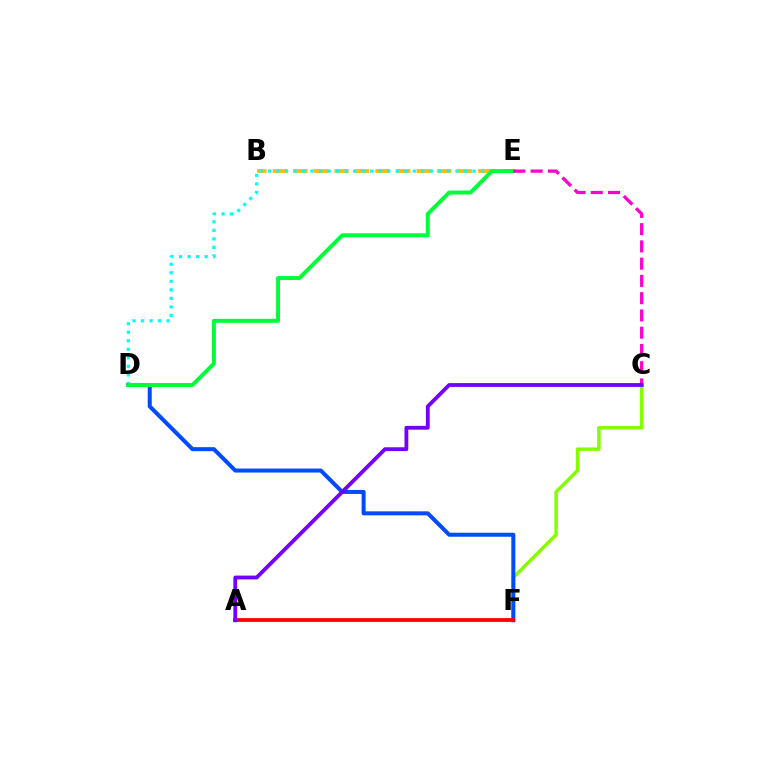{('B', 'E'): [{'color': '#ffbd00', 'line_style': 'dashed', 'thickness': 2.79}], ('C', 'F'): [{'color': '#84ff00', 'line_style': 'solid', 'thickness': 2.5}], ('D', 'E'): [{'color': '#00fff6', 'line_style': 'dotted', 'thickness': 2.32}, {'color': '#00ff39', 'line_style': 'solid', 'thickness': 2.84}], ('D', 'F'): [{'color': '#004bff', 'line_style': 'solid', 'thickness': 2.89}], ('A', 'F'): [{'color': '#ff0000', 'line_style': 'solid', 'thickness': 2.72}], ('C', 'E'): [{'color': '#ff00cf', 'line_style': 'dashed', 'thickness': 2.34}], ('A', 'C'): [{'color': '#7200ff', 'line_style': 'solid', 'thickness': 2.75}]}